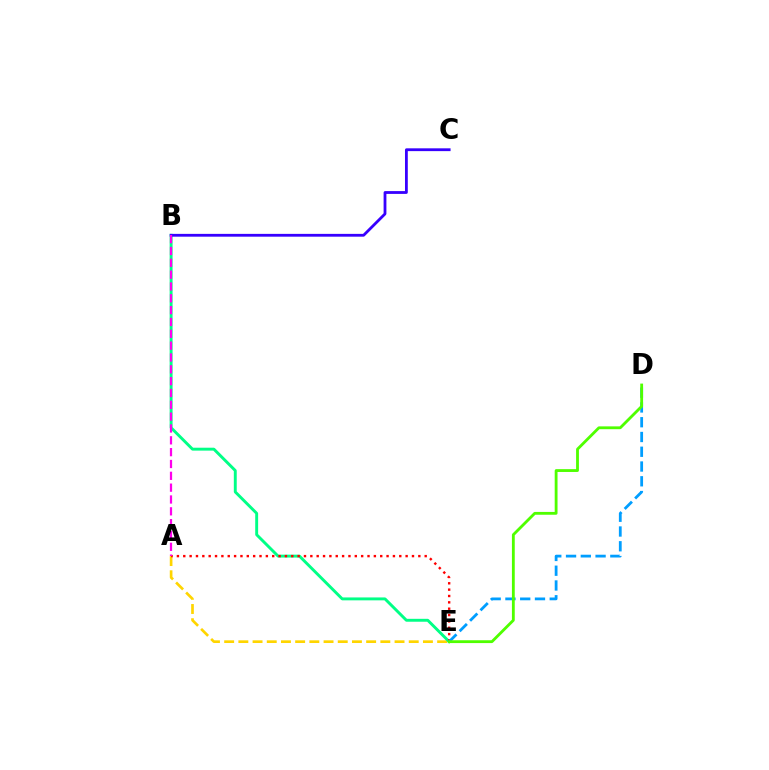{('A', 'E'): [{'color': '#ffd500', 'line_style': 'dashed', 'thickness': 1.93}, {'color': '#ff0000', 'line_style': 'dotted', 'thickness': 1.73}], ('B', 'E'): [{'color': '#00ff86', 'line_style': 'solid', 'thickness': 2.1}], ('B', 'C'): [{'color': '#3700ff', 'line_style': 'solid', 'thickness': 2.02}], ('D', 'E'): [{'color': '#009eff', 'line_style': 'dashed', 'thickness': 2.01}, {'color': '#4fff00', 'line_style': 'solid', 'thickness': 2.03}], ('A', 'B'): [{'color': '#ff00ed', 'line_style': 'dashed', 'thickness': 1.61}]}